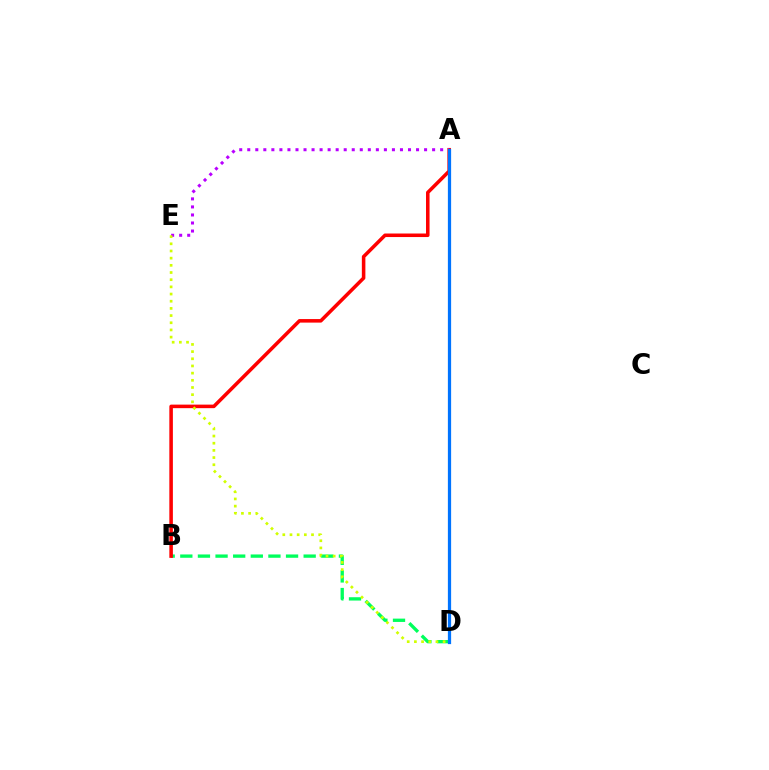{('B', 'D'): [{'color': '#00ff5c', 'line_style': 'dashed', 'thickness': 2.39}], ('A', 'B'): [{'color': '#ff0000', 'line_style': 'solid', 'thickness': 2.55}], ('A', 'E'): [{'color': '#b900ff', 'line_style': 'dotted', 'thickness': 2.18}], ('D', 'E'): [{'color': '#d1ff00', 'line_style': 'dotted', 'thickness': 1.95}], ('A', 'D'): [{'color': '#0074ff', 'line_style': 'solid', 'thickness': 2.34}]}